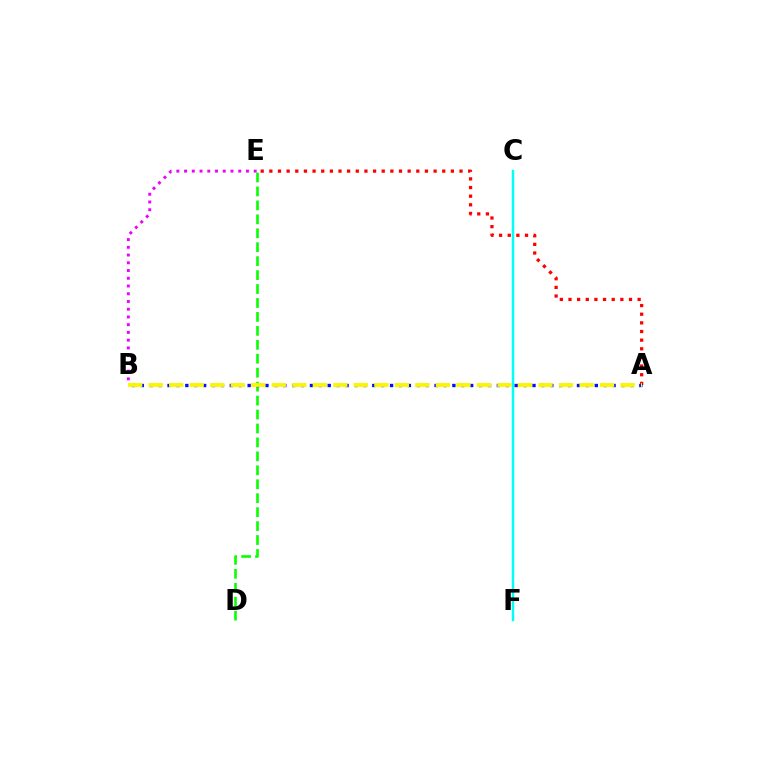{('D', 'E'): [{'color': '#08ff00', 'line_style': 'dashed', 'thickness': 1.89}], ('C', 'F'): [{'color': '#00fff6', 'line_style': 'solid', 'thickness': 1.79}], ('B', 'E'): [{'color': '#ee00ff', 'line_style': 'dotted', 'thickness': 2.1}], ('A', 'E'): [{'color': '#ff0000', 'line_style': 'dotted', 'thickness': 2.35}], ('A', 'B'): [{'color': '#0010ff', 'line_style': 'dotted', 'thickness': 2.42}, {'color': '#fcf500', 'line_style': 'dashed', 'thickness': 2.79}]}